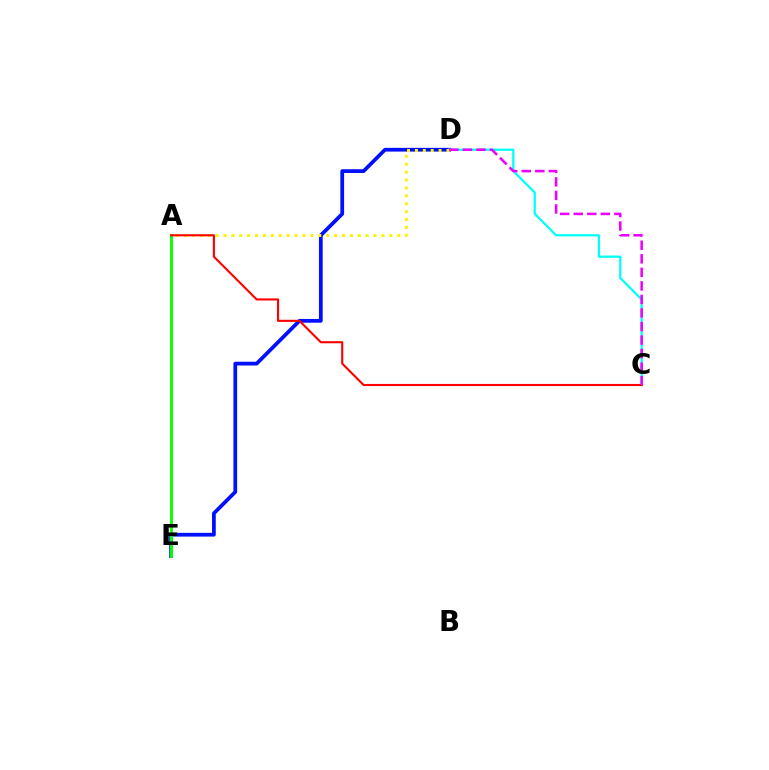{('D', 'E'): [{'color': '#0010ff', 'line_style': 'solid', 'thickness': 2.7}], ('A', 'E'): [{'color': '#08ff00', 'line_style': 'solid', 'thickness': 2.08}], ('C', 'D'): [{'color': '#00fff6', 'line_style': 'solid', 'thickness': 1.62}, {'color': '#ee00ff', 'line_style': 'dashed', 'thickness': 1.84}], ('A', 'D'): [{'color': '#fcf500', 'line_style': 'dotted', 'thickness': 2.15}], ('A', 'C'): [{'color': '#ff0000', 'line_style': 'solid', 'thickness': 1.52}]}